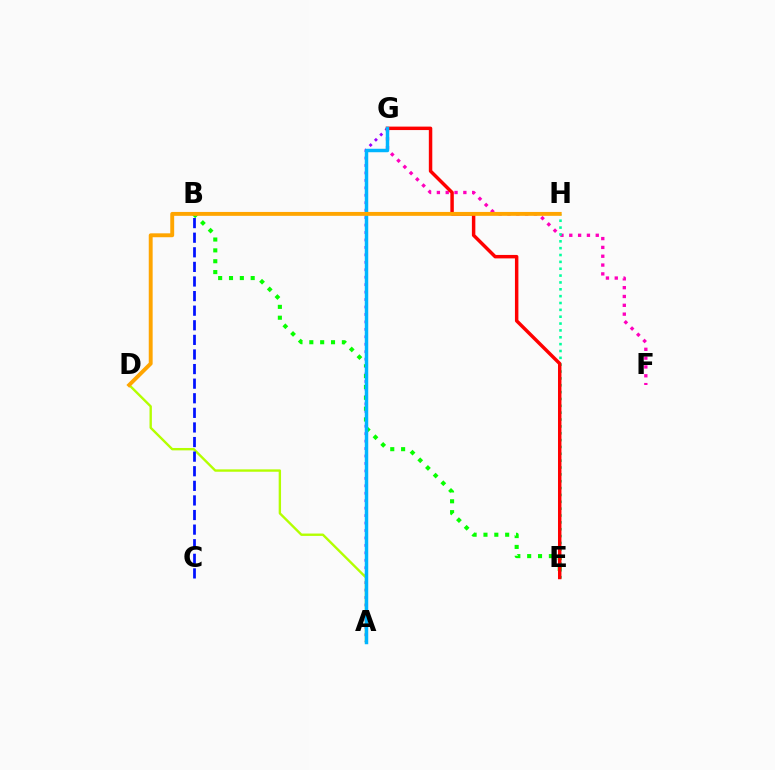{('A', 'G'): [{'color': '#9b00ff', 'line_style': 'dotted', 'thickness': 2.02}, {'color': '#00b5ff', 'line_style': 'solid', 'thickness': 2.49}], ('B', 'E'): [{'color': '#08ff00', 'line_style': 'dotted', 'thickness': 2.95}], ('A', 'D'): [{'color': '#b3ff00', 'line_style': 'solid', 'thickness': 1.71}], ('F', 'G'): [{'color': '#ff00bd', 'line_style': 'dotted', 'thickness': 2.4}], ('B', 'C'): [{'color': '#0010ff', 'line_style': 'dashed', 'thickness': 1.98}], ('E', 'H'): [{'color': '#00ff9d', 'line_style': 'dotted', 'thickness': 1.86}], ('E', 'G'): [{'color': '#ff0000', 'line_style': 'solid', 'thickness': 2.49}], ('D', 'H'): [{'color': '#ffa500', 'line_style': 'solid', 'thickness': 2.81}]}